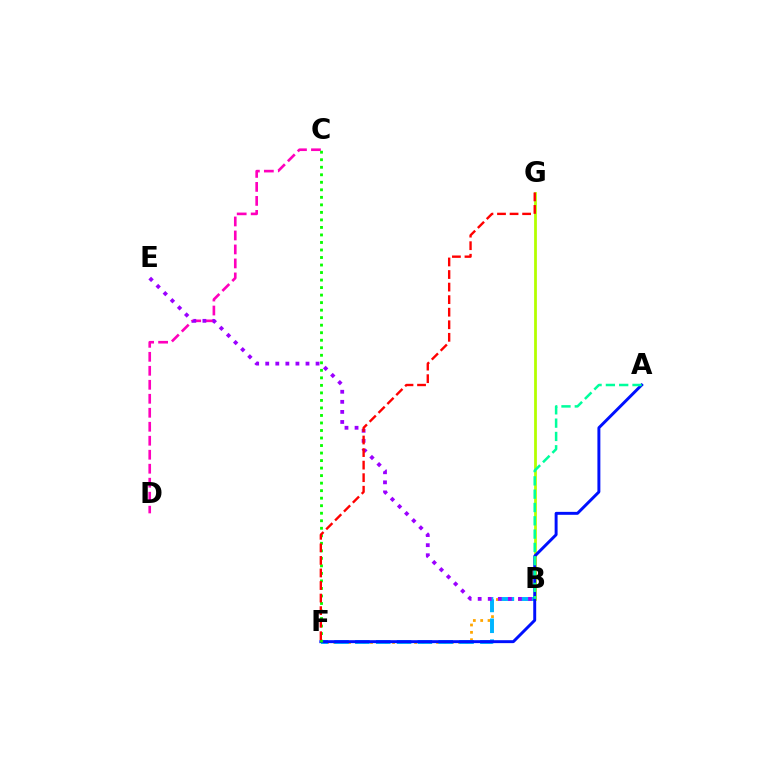{('C', 'D'): [{'color': '#ff00bd', 'line_style': 'dashed', 'thickness': 1.9}], ('B', 'F'): [{'color': '#ffa500', 'line_style': 'dotted', 'thickness': 2.0}, {'color': '#00b5ff', 'line_style': 'dashed', 'thickness': 2.83}], ('B', 'G'): [{'color': '#b3ff00', 'line_style': 'solid', 'thickness': 2.0}], ('B', 'E'): [{'color': '#9b00ff', 'line_style': 'dotted', 'thickness': 2.74}], ('A', 'F'): [{'color': '#0010ff', 'line_style': 'solid', 'thickness': 2.12}], ('A', 'B'): [{'color': '#00ff9d', 'line_style': 'dashed', 'thickness': 1.81}], ('C', 'F'): [{'color': '#08ff00', 'line_style': 'dotted', 'thickness': 2.04}], ('F', 'G'): [{'color': '#ff0000', 'line_style': 'dashed', 'thickness': 1.71}]}